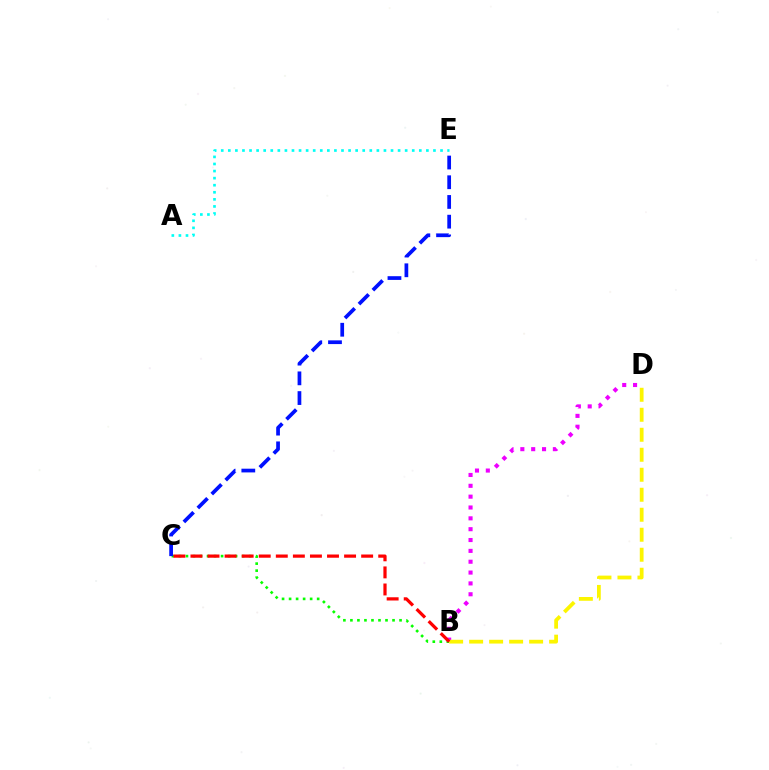{('B', 'C'): [{'color': '#08ff00', 'line_style': 'dotted', 'thickness': 1.91}, {'color': '#ff0000', 'line_style': 'dashed', 'thickness': 2.32}], ('B', 'D'): [{'color': '#ee00ff', 'line_style': 'dotted', 'thickness': 2.95}, {'color': '#fcf500', 'line_style': 'dashed', 'thickness': 2.72}], ('A', 'E'): [{'color': '#00fff6', 'line_style': 'dotted', 'thickness': 1.92}], ('C', 'E'): [{'color': '#0010ff', 'line_style': 'dashed', 'thickness': 2.68}]}